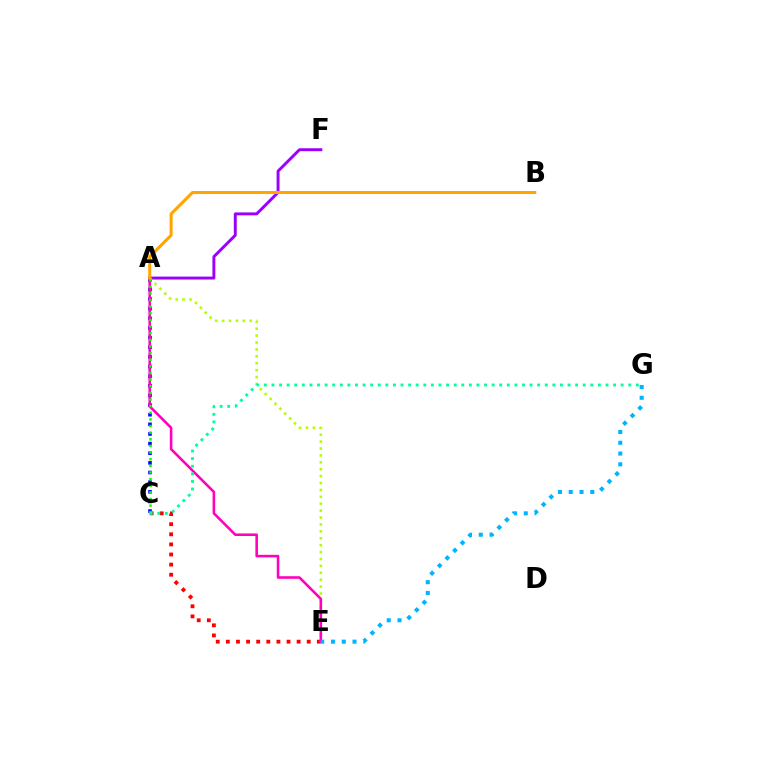{('C', 'E'): [{'color': '#ff0000', 'line_style': 'dotted', 'thickness': 2.75}], ('A', 'F'): [{'color': '#9b00ff', 'line_style': 'solid', 'thickness': 2.12}], ('A', 'C'): [{'color': '#0010ff', 'line_style': 'dotted', 'thickness': 2.62}, {'color': '#08ff00', 'line_style': 'dotted', 'thickness': 1.8}], ('A', 'E'): [{'color': '#b3ff00', 'line_style': 'dotted', 'thickness': 1.88}, {'color': '#ff00bd', 'line_style': 'solid', 'thickness': 1.86}], ('E', 'G'): [{'color': '#00b5ff', 'line_style': 'dotted', 'thickness': 2.93}], ('C', 'G'): [{'color': '#00ff9d', 'line_style': 'dotted', 'thickness': 2.06}], ('A', 'B'): [{'color': '#ffa500', 'line_style': 'solid', 'thickness': 2.19}]}